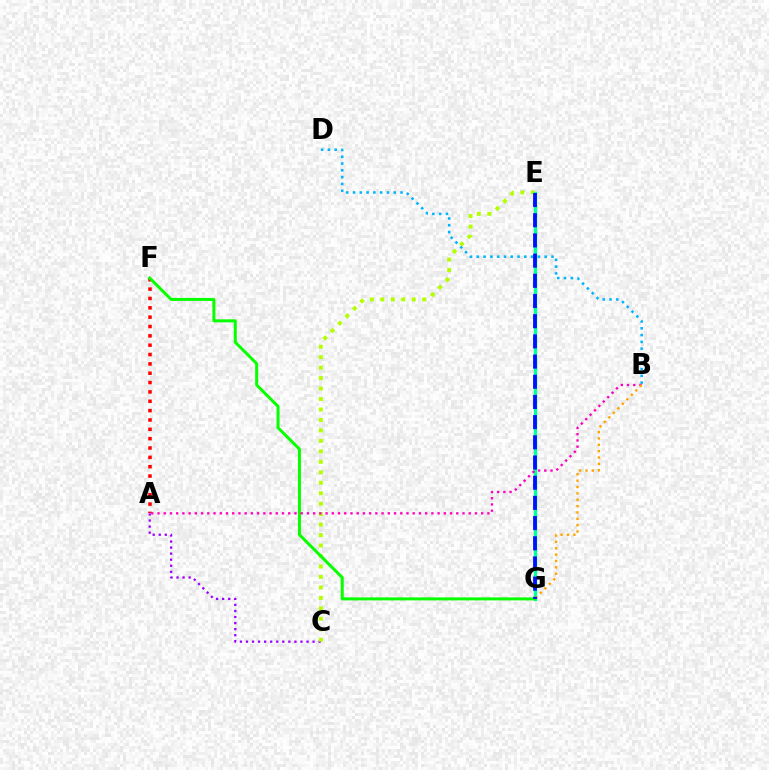{('A', 'F'): [{'color': '#ff0000', 'line_style': 'dotted', 'thickness': 2.54}], ('A', 'C'): [{'color': '#9b00ff', 'line_style': 'dotted', 'thickness': 1.65}], ('C', 'E'): [{'color': '#b3ff00', 'line_style': 'dotted', 'thickness': 2.84}], ('E', 'G'): [{'color': '#00ff9d', 'line_style': 'solid', 'thickness': 2.43}, {'color': '#0010ff', 'line_style': 'dashed', 'thickness': 2.74}], ('B', 'D'): [{'color': '#00b5ff', 'line_style': 'dotted', 'thickness': 1.84}], ('F', 'G'): [{'color': '#08ff00', 'line_style': 'solid', 'thickness': 2.16}], ('A', 'B'): [{'color': '#ff00bd', 'line_style': 'dotted', 'thickness': 1.69}], ('B', 'G'): [{'color': '#ffa500', 'line_style': 'dotted', 'thickness': 1.73}]}